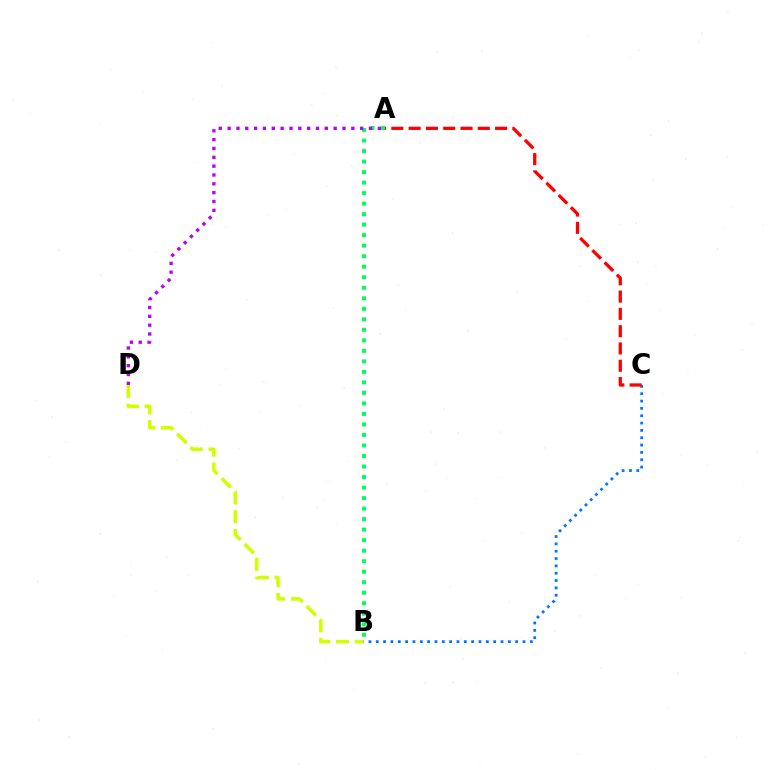{('B', 'D'): [{'color': '#d1ff00', 'line_style': 'dashed', 'thickness': 2.56}], ('A', 'B'): [{'color': '#00ff5c', 'line_style': 'dotted', 'thickness': 2.86}], ('B', 'C'): [{'color': '#0074ff', 'line_style': 'dotted', 'thickness': 1.99}], ('A', 'D'): [{'color': '#b900ff', 'line_style': 'dotted', 'thickness': 2.4}], ('A', 'C'): [{'color': '#ff0000', 'line_style': 'dashed', 'thickness': 2.35}]}